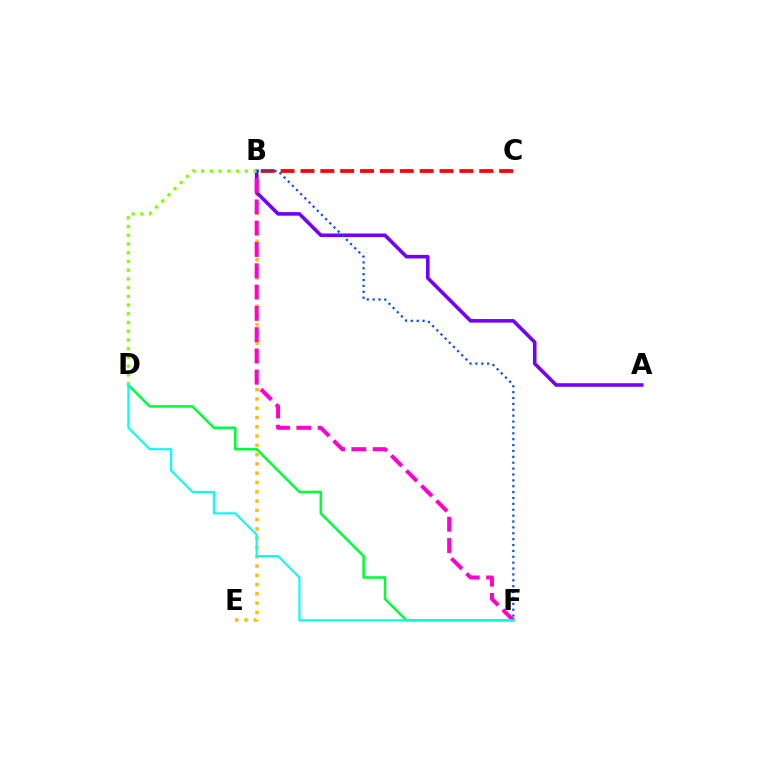{('B', 'E'): [{'color': '#ffbd00', 'line_style': 'dotted', 'thickness': 2.52}], ('B', 'C'): [{'color': '#ff0000', 'line_style': 'dashed', 'thickness': 2.7}], ('A', 'B'): [{'color': '#7200ff', 'line_style': 'solid', 'thickness': 2.58}], ('D', 'F'): [{'color': '#00ff39', 'line_style': 'solid', 'thickness': 1.84}, {'color': '#00fff6', 'line_style': 'solid', 'thickness': 1.53}], ('B', 'F'): [{'color': '#ff00cf', 'line_style': 'dashed', 'thickness': 2.89}, {'color': '#004bff', 'line_style': 'dotted', 'thickness': 1.6}], ('B', 'D'): [{'color': '#84ff00', 'line_style': 'dotted', 'thickness': 2.37}]}